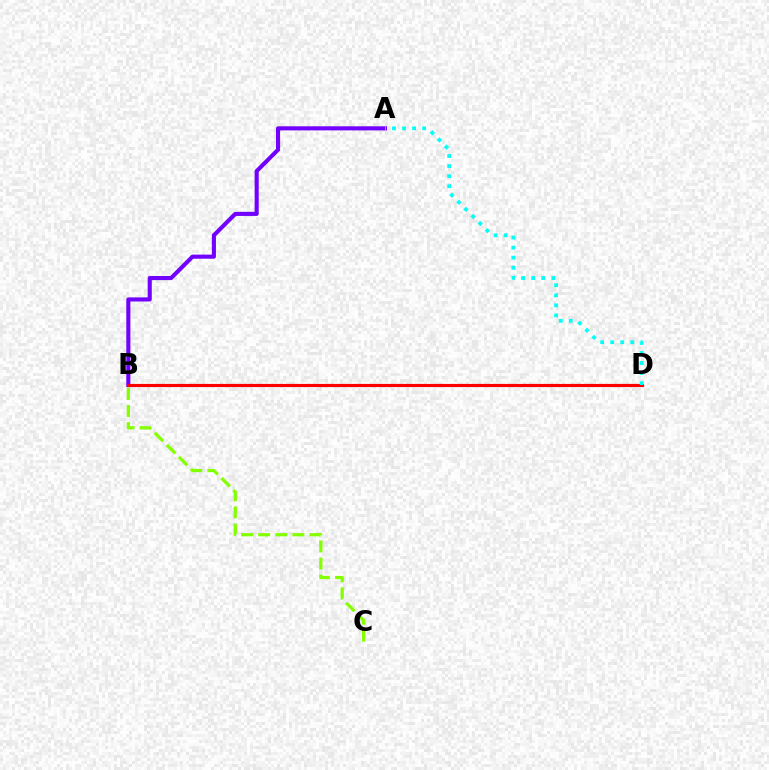{('A', 'B'): [{'color': '#7200ff', 'line_style': 'solid', 'thickness': 2.95}], ('B', 'D'): [{'color': '#ff0000', 'line_style': 'solid', 'thickness': 2.28}], ('B', 'C'): [{'color': '#84ff00', 'line_style': 'dashed', 'thickness': 2.32}], ('A', 'D'): [{'color': '#00fff6', 'line_style': 'dotted', 'thickness': 2.73}]}